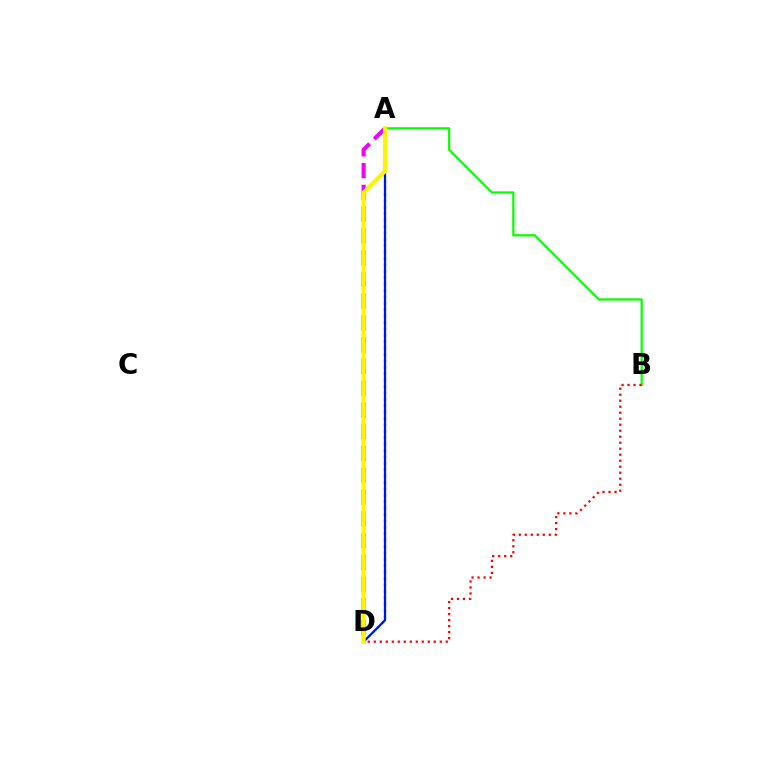{('A', 'D'): [{'color': '#ee00ff', 'line_style': 'dashed', 'thickness': 2.96}, {'color': '#00fff6', 'line_style': 'dotted', 'thickness': 1.74}, {'color': '#0010ff', 'line_style': 'solid', 'thickness': 1.62}, {'color': '#fcf500', 'line_style': 'solid', 'thickness': 3.0}], ('A', 'B'): [{'color': '#08ff00', 'line_style': 'solid', 'thickness': 1.6}], ('B', 'D'): [{'color': '#ff0000', 'line_style': 'dotted', 'thickness': 1.63}]}